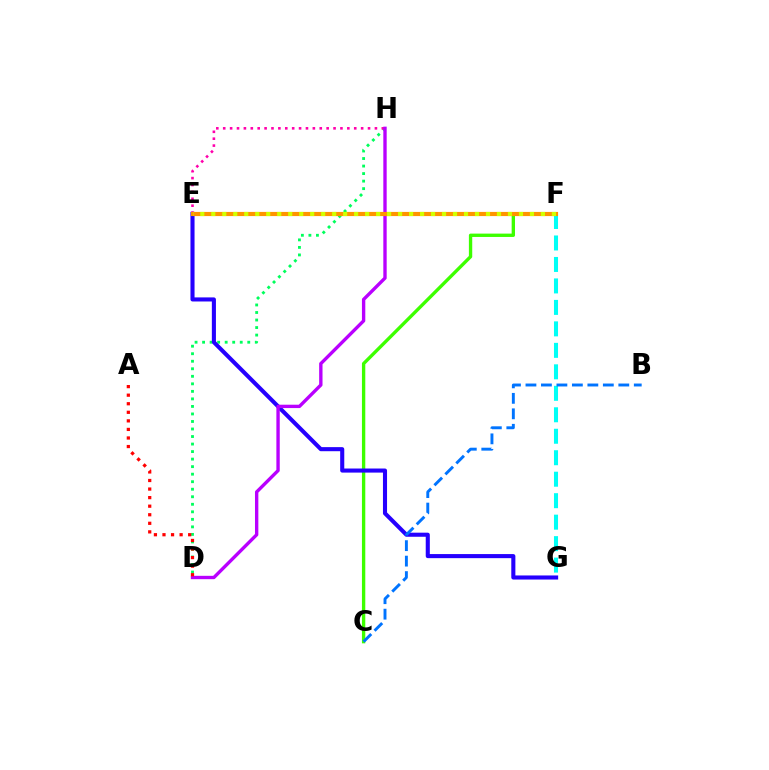{('D', 'H'): [{'color': '#00ff5c', 'line_style': 'dotted', 'thickness': 2.05}, {'color': '#b900ff', 'line_style': 'solid', 'thickness': 2.42}], ('C', 'F'): [{'color': '#3dff00', 'line_style': 'solid', 'thickness': 2.41}], ('E', 'G'): [{'color': '#2500ff', 'line_style': 'solid', 'thickness': 2.94}], ('E', 'H'): [{'color': '#ff00ac', 'line_style': 'dotted', 'thickness': 1.87}], ('F', 'G'): [{'color': '#00fff6', 'line_style': 'dashed', 'thickness': 2.92}], ('E', 'F'): [{'color': '#ff9400', 'line_style': 'solid', 'thickness': 2.99}, {'color': '#d1ff00', 'line_style': 'dotted', 'thickness': 2.99}], ('A', 'D'): [{'color': '#ff0000', 'line_style': 'dotted', 'thickness': 2.33}], ('B', 'C'): [{'color': '#0074ff', 'line_style': 'dashed', 'thickness': 2.1}]}